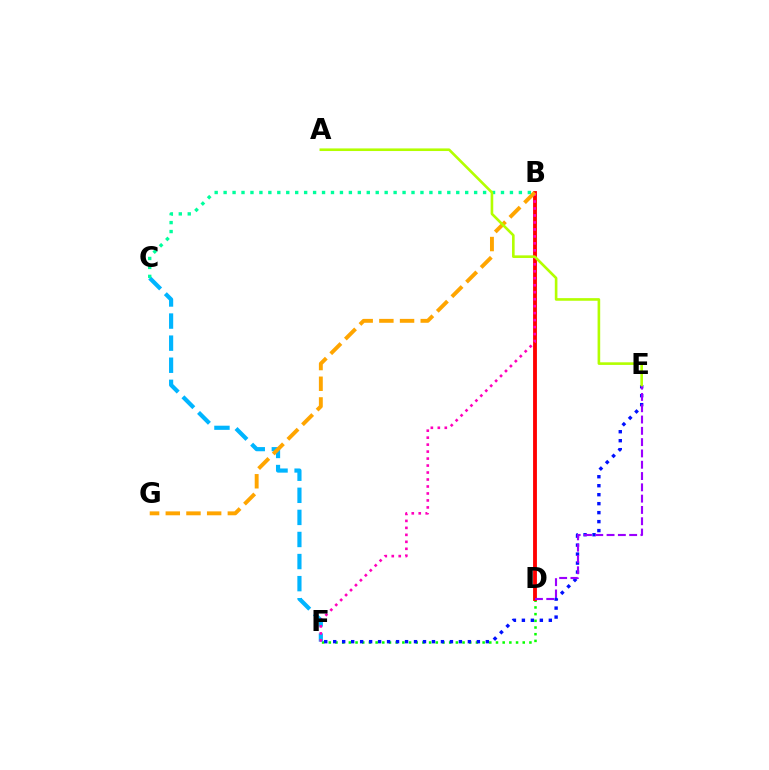{('D', 'F'): [{'color': '#08ff00', 'line_style': 'dotted', 'thickness': 1.82}], ('C', 'F'): [{'color': '#00b5ff', 'line_style': 'dashed', 'thickness': 3.0}], ('B', 'D'): [{'color': '#ff0000', 'line_style': 'solid', 'thickness': 2.77}], ('B', 'F'): [{'color': '#ff00bd', 'line_style': 'dotted', 'thickness': 1.9}], ('B', 'G'): [{'color': '#ffa500', 'line_style': 'dashed', 'thickness': 2.81}], ('E', 'F'): [{'color': '#0010ff', 'line_style': 'dotted', 'thickness': 2.44}], ('B', 'C'): [{'color': '#00ff9d', 'line_style': 'dotted', 'thickness': 2.43}], ('D', 'E'): [{'color': '#9b00ff', 'line_style': 'dashed', 'thickness': 1.54}], ('A', 'E'): [{'color': '#b3ff00', 'line_style': 'solid', 'thickness': 1.88}]}